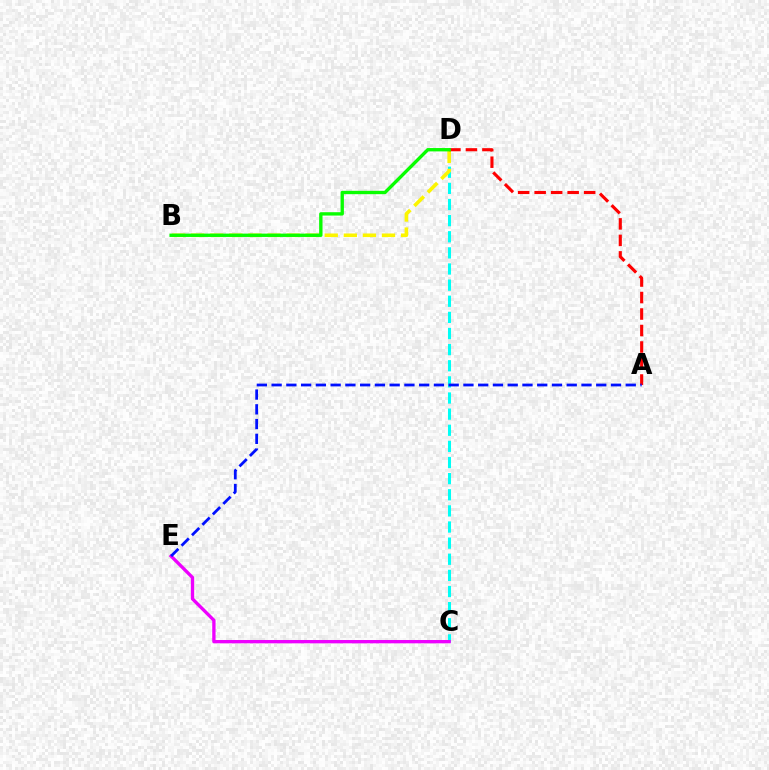{('C', 'D'): [{'color': '#00fff6', 'line_style': 'dashed', 'thickness': 2.19}], ('B', 'D'): [{'color': '#fcf500', 'line_style': 'dashed', 'thickness': 2.59}, {'color': '#08ff00', 'line_style': 'solid', 'thickness': 2.41}], ('C', 'E'): [{'color': '#ee00ff', 'line_style': 'solid', 'thickness': 2.39}], ('A', 'D'): [{'color': '#ff0000', 'line_style': 'dashed', 'thickness': 2.24}], ('A', 'E'): [{'color': '#0010ff', 'line_style': 'dashed', 'thickness': 2.0}]}